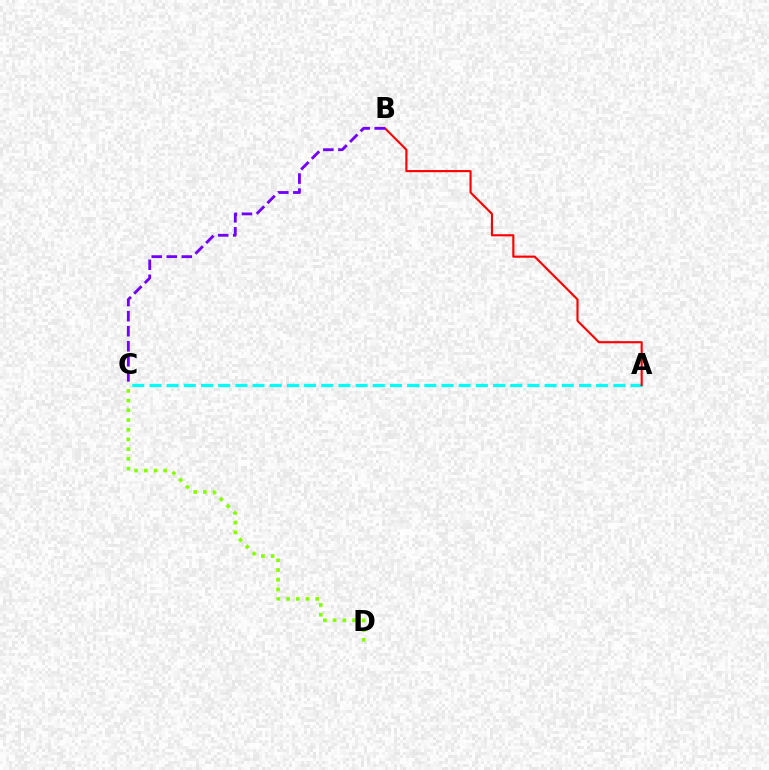{('A', 'C'): [{'color': '#00fff6', 'line_style': 'dashed', 'thickness': 2.33}], ('C', 'D'): [{'color': '#84ff00', 'line_style': 'dotted', 'thickness': 2.64}], ('A', 'B'): [{'color': '#ff0000', 'line_style': 'solid', 'thickness': 1.54}], ('B', 'C'): [{'color': '#7200ff', 'line_style': 'dashed', 'thickness': 2.05}]}